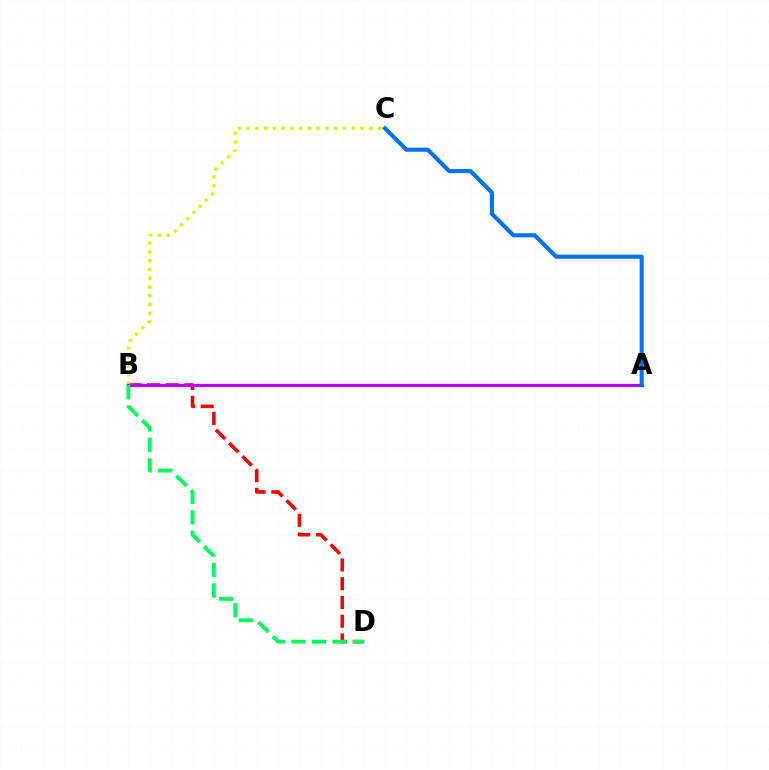{('B', 'D'): [{'color': '#ff0000', 'line_style': 'dashed', 'thickness': 2.55}, {'color': '#00ff5c', 'line_style': 'dashed', 'thickness': 2.79}], ('B', 'C'): [{'color': '#d1ff00', 'line_style': 'dotted', 'thickness': 2.38}], ('A', 'B'): [{'color': '#b900ff', 'line_style': 'solid', 'thickness': 2.33}], ('A', 'C'): [{'color': '#0074ff', 'line_style': 'solid', 'thickness': 2.94}]}